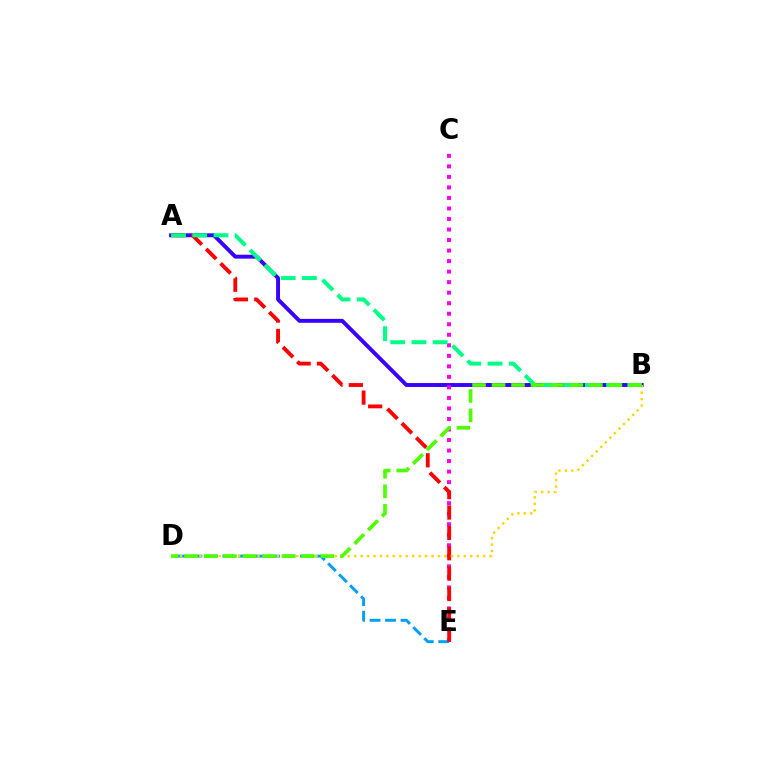{('A', 'B'): [{'color': '#3700ff', 'line_style': 'solid', 'thickness': 2.81}, {'color': '#00ff86', 'line_style': 'dashed', 'thickness': 2.88}], ('C', 'E'): [{'color': '#ff00ed', 'line_style': 'dotted', 'thickness': 2.86}], ('D', 'E'): [{'color': '#009eff', 'line_style': 'dashed', 'thickness': 2.11}], ('A', 'E'): [{'color': '#ff0000', 'line_style': 'dashed', 'thickness': 2.77}], ('B', 'D'): [{'color': '#ffd500', 'line_style': 'dotted', 'thickness': 1.75}, {'color': '#4fff00', 'line_style': 'dashed', 'thickness': 2.65}]}